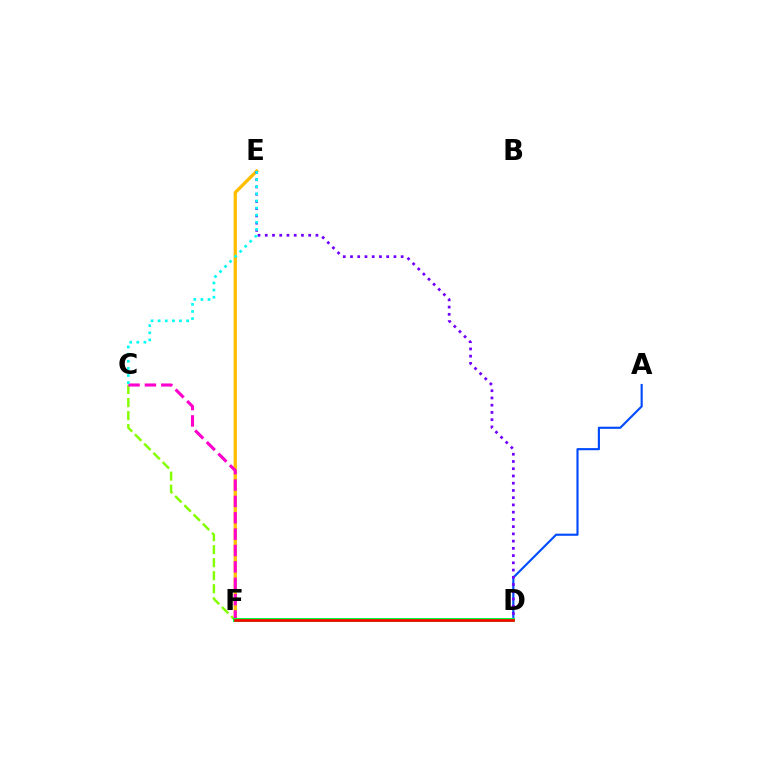{('A', 'D'): [{'color': '#004bff', 'line_style': 'solid', 'thickness': 1.54}], ('E', 'F'): [{'color': '#ffbd00', 'line_style': 'solid', 'thickness': 2.35}], ('C', 'F'): [{'color': '#84ff00', 'line_style': 'dashed', 'thickness': 1.77}, {'color': '#ff00cf', 'line_style': 'dashed', 'thickness': 2.22}], ('D', 'E'): [{'color': '#7200ff', 'line_style': 'dotted', 'thickness': 1.97}], ('D', 'F'): [{'color': '#00ff39', 'line_style': 'solid', 'thickness': 2.88}, {'color': '#ff0000', 'line_style': 'solid', 'thickness': 1.9}], ('C', 'E'): [{'color': '#00fff6', 'line_style': 'dotted', 'thickness': 1.94}]}